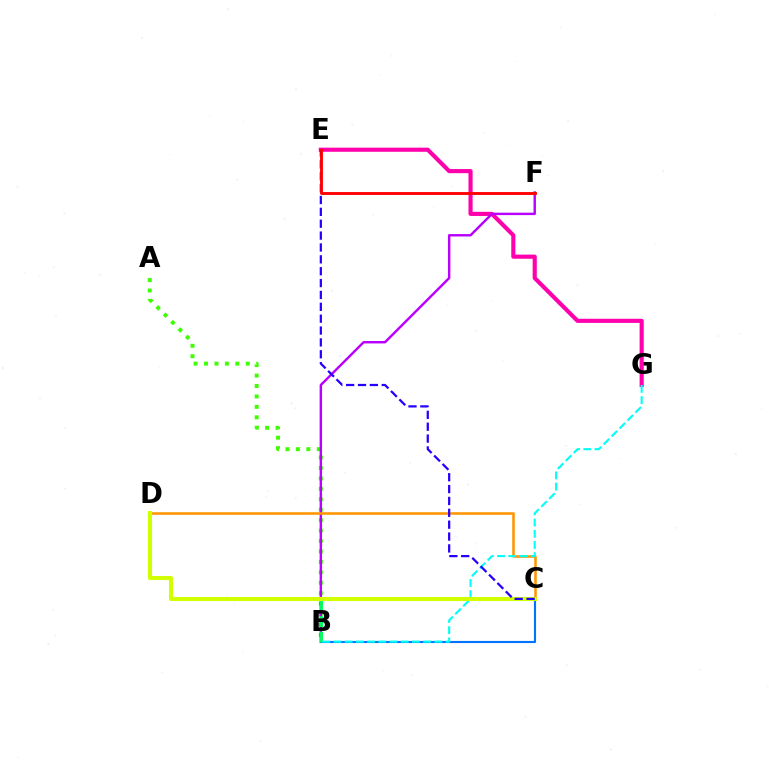{('A', 'B'): [{'color': '#3dff00', 'line_style': 'dotted', 'thickness': 2.84}], ('E', 'G'): [{'color': '#ff00ac', 'line_style': 'solid', 'thickness': 2.97}], ('B', 'F'): [{'color': '#b900ff', 'line_style': 'solid', 'thickness': 1.75}], ('B', 'C'): [{'color': '#0074ff', 'line_style': 'solid', 'thickness': 1.54}, {'color': '#00ff5c', 'line_style': 'dashed', 'thickness': 2.1}], ('C', 'D'): [{'color': '#ff9400', 'line_style': 'solid', 'thickness': 1.83}, {'color': '#d1ff00', 'line_style': 'solid', 'thickness': 2.95}], ('B', 'G'): [{'color': '#00fff6', 'line_style': 'dashed', 'thickness': 1.52}], ('C', 'E'): [{'color': '#2500ff', 'line_style': 'dashed', 'thickness': 1.61}], ('E', 'F'): [{'color': '#ff0000', 'line_style': 'solid', 'thickness': 2.07}]}